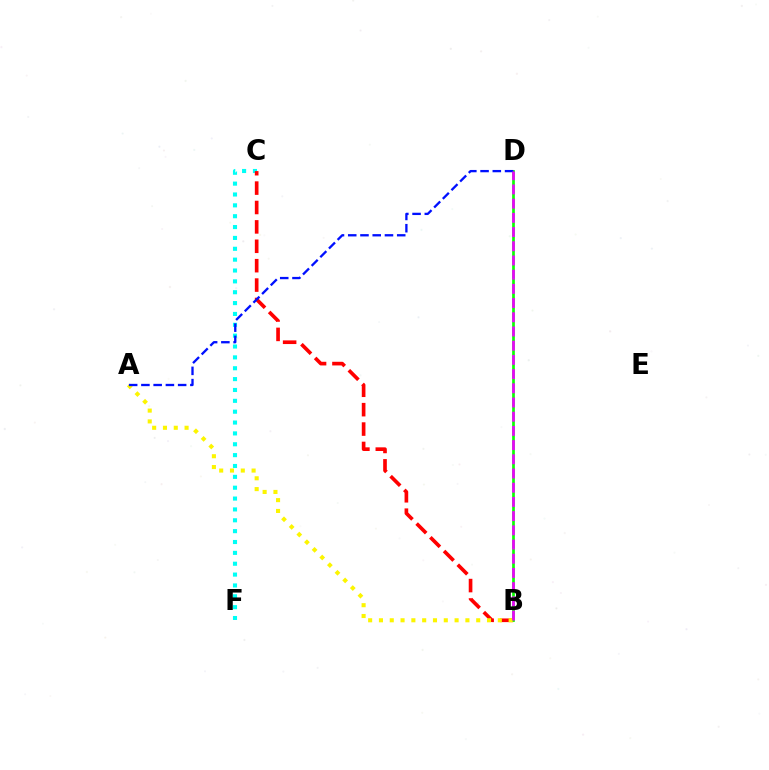{('C', 'F'): [{'color': '#00fff6', 'line_style': 'dotted', 'thickness': 2.95}], ('B', 'C'): [{'color': '#ff0000', 'line_style': 'dashed', 'thickness': 2.63}], ('B', 'D'): [{'color': '#08ff00', 'line_style': 'solid', 'thickness': 1.94}, {'color': '#ee00ff', 'line_style': 'dashed', 'thickness': 1.93}], ('A', 'B'): [{'color': '#fcf500', 'line_style': 'dotted', 'thickness': 2.94}], ('A', 'D'): [{'color': '#0010ff', 'line_style': 'dashed', 'thickness': 1.66}]}